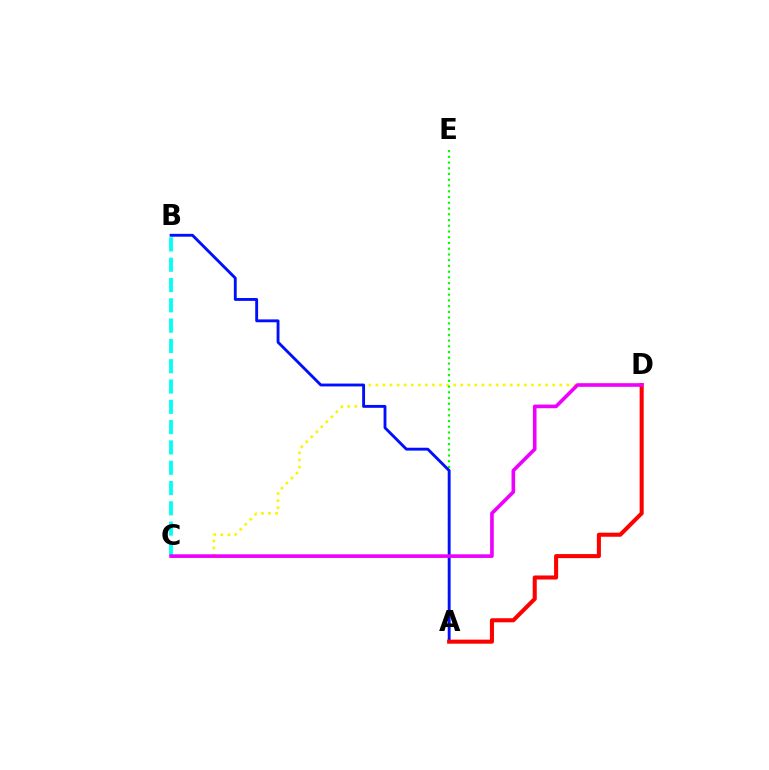{('C', 'D'): [{'color': '#fcf500', 'line_style': 'dotted', 'thickness': 1.92}, {'color': '#ee00ff', 'line_style': 'solid', 'thickness': 2.61}], ('A', 'E'): [{'color': '#08ff00', 'line_style': 'dotted', 'thickness': 1.56}], ('A', 'B'): [{'color': '#0010ff', 'line_style': 'solid', 'thickness': 2.07}], ('B', 'C'): [{'color': '#00fff6', 'line_style': 'dashed', 'thickness': 2.76}], ('A', 'D'): [{'color': '#ff0000', 'line_style': 'solid', 'thickness': 2.92}]}